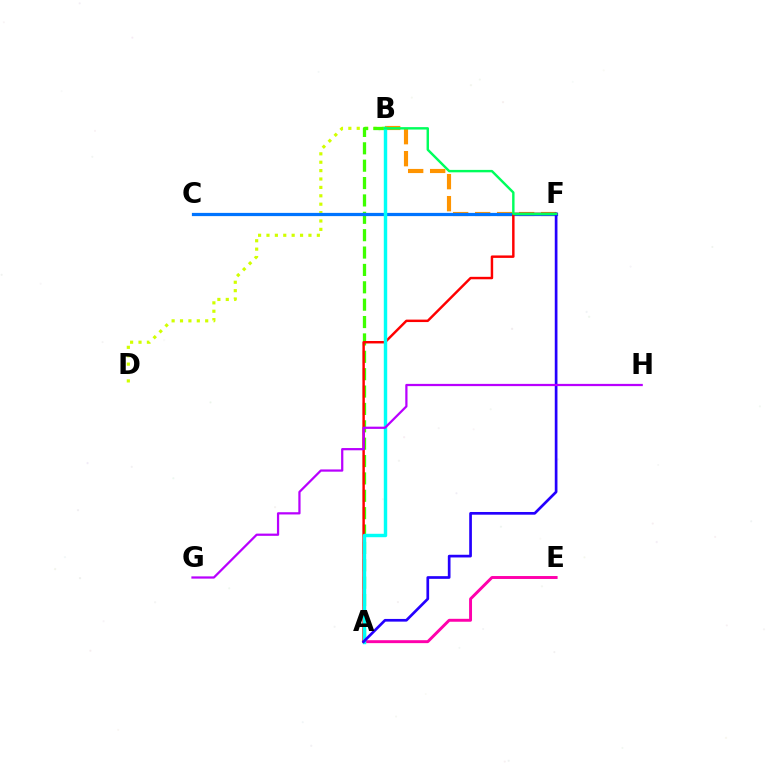{('B', 'D'): [{'color': '#d1ff00', 'line_style': 'dotted', 'thickness': 2.28}], ('B', 'F'): [{'color': '#ff9400', 'line_style': 'dashed', 'thickness': 2.99}, {'color': '#00ff5c', 'line_style': 'solid', 'thickness': 1.75}], ('A', 'B'): [{'color': '#3dff00', 'line_style': 'dashed', 'thickness': 2.36}, {'color': '#00fff6', 'line_style': 'solid', 'thickness': 2.47}], ('A', 'E'): [{'color': '#ff00ac', 'line_style': 'solid', 'thickness': 2.11}], ('C', 'F'): [{'color': '#0074ff', 'line_style': 'solid', 'thickness': 2.32}], ('A', 'F'): [{'color': '#ff0000', 'line_style': 'solid', 'thickness': 1.77}, {'color': '#2500ff', 'line_style': 'solid', 'thickness': 1.94}], ('G', 'H'): [{'color': '#b900ff', 'line_style': 'solid', 'thickness': 1.61}]}